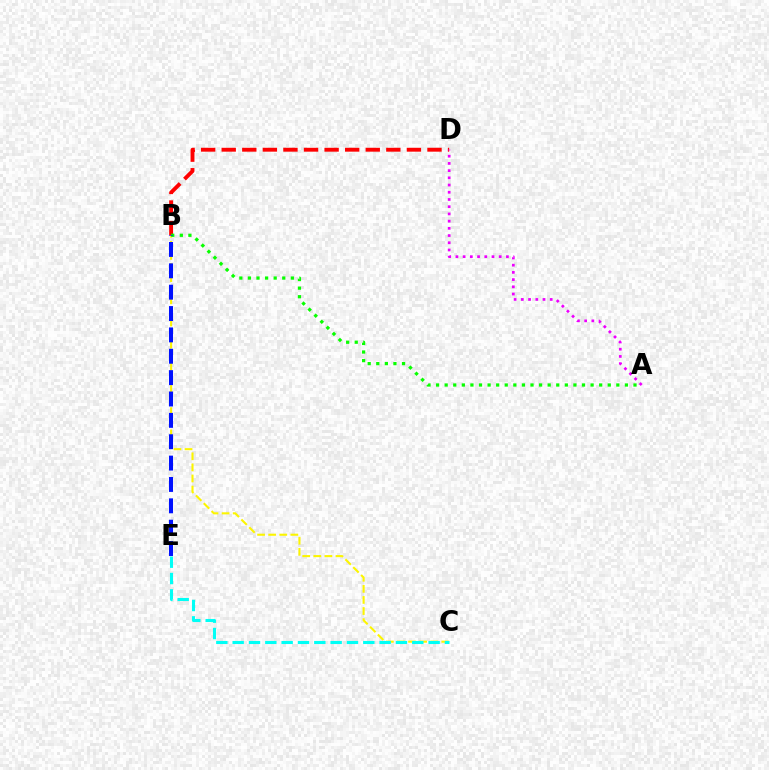{('B', 'C'): [{'color': '#fcf500', 'line_style': 'dashed', 'thickness': 1.51}], ('C', 'E'): [{'color': '#00fff6', 'line_style': 'dashed', 'thickness': 2.22}], ('B', 'D'): [{'color': '#ff0000', 'line_style': 'dashed', 'thickness': 2.8}], ('A', 'B'): [{'color': '#08ff00', 'line_style': 'dotted', 'thickness': 2.33}], ('B', 'E'): [{'color': '#0010ff', 'line_style': 'dashed', 'thickness': 2.9}], ('A', 'D'): [{'color': '#ee00ff', 'line_style': 'dotted', 'thickness': 1.96}]}